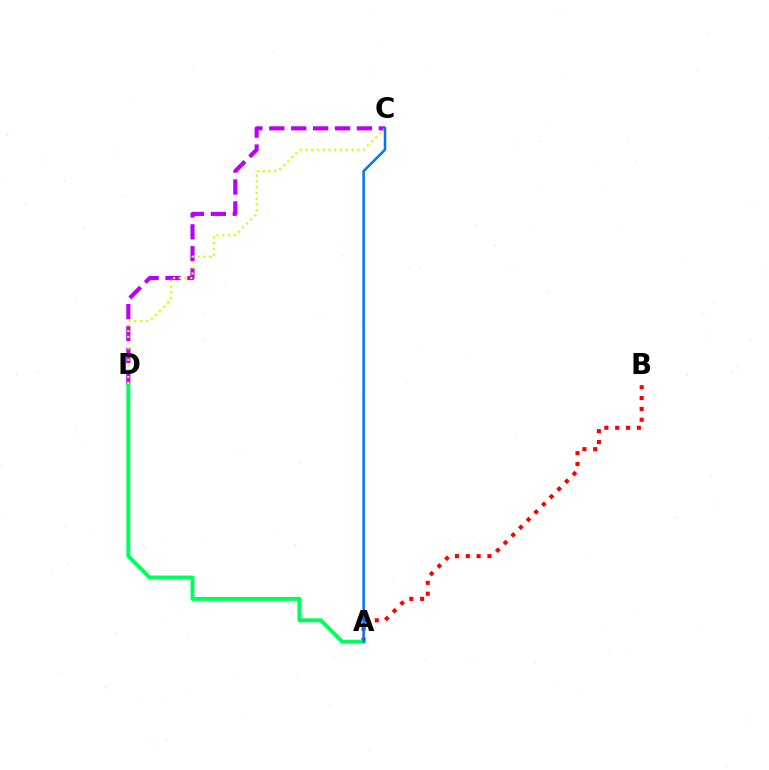{('C', 'D'): [{'color': '#b900ff', 'line_style': 'dashed', 'thickness': 2.98}, {'color': '#d1ff00', 'line_style': 'dotted', 'thickness': 1.56}], ('A', 'B'): [{'color': '#ff0000', 'line_style': 'dotted', 'thickness': 2.95}], ('A', 'D'): [{'color': '#00ff5c', 'line_style': 'solid', 'thickness': 2.85}], ('A', 'C'): [{'color': '#0074ff', 'line_style': 'solid', 'thickness': 1.82}]}